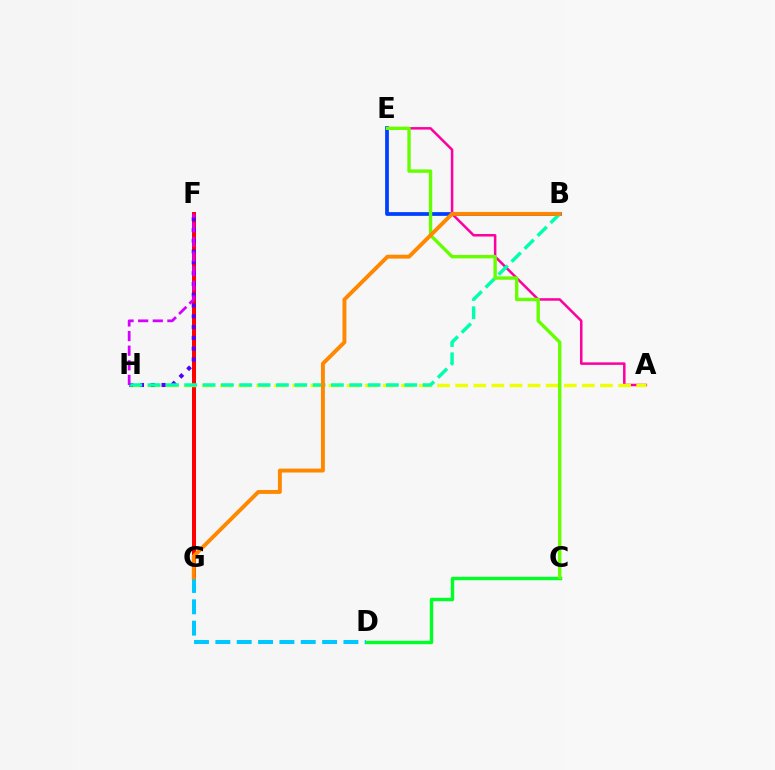{('B', 'E'): [{'color': '#003fff', 'line_style': 'solid', 'thickness': 2.69}], ('A', 'E'): [{'color': '#ff00a0', 'line_style': 'solid', 'thickness': 1.81}], ('F', 'G'): [{'color': '#ff0000', 'line_style': 'solid', 'thickness': 2.86}], ('A', 'H'): [{'color': '#eeff00', 'line_style': 'dashed', 'thickness': 2.46}], ('F', 'H'): [{'color': '#4f00ff', 'line_style': 'dotted', 'thickness': 2.93}, {'color': '#d600ff', 'line_style': 'dashed', 'thickness': 1.99}], ('B', 'H'): [{'color': '#00ffaf', 'line_style': 'dashed', 'thickness': 2.49}], ('C', 'D'): [{'color': '#00ff27', 'line_style': 'solid', 'thickness': 2.45}], ('D', 'G'): [{'color': '#00c7ff', 'line_style': 'dashed', 'thickness': 2.9}], ('C', 'E'): [{'color': '#66ff00', 'line_style': 'solid', 'thickness': 2.43}], ('B', 'G'): [{'color': '#ff8800', 'line_style': 'solid', 'thickness': 2.82}]}